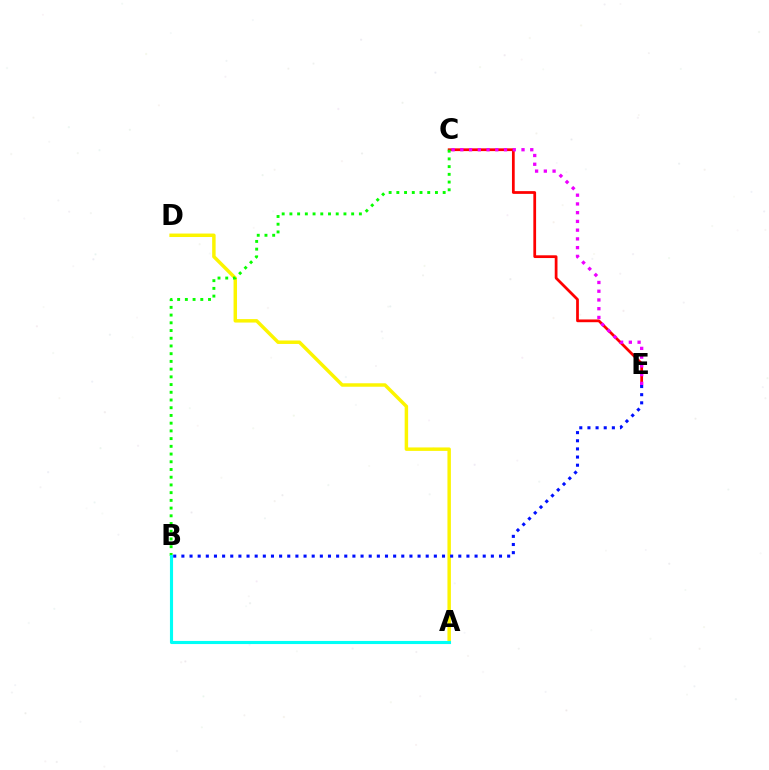{('A', 'D'): [{'color': '#fcf500', 'line_style': 'solid', 'thickness': 2.49}], ('C', 'E'): [{'color': '#ff0000', 'line_style': 'solid', 'thickness': 1.98}, {'color': '#ee00ff', 'line_style': 'dotted', 'thickness': 2.37}], ('B', 'C'): [{'color': '#08ff00', 'line_style': 'dotted', 'thickness': 2.1}], ('A', 'B'): [{'color': '#00fff6', 'line_style': 'solid', 'thickness': 2.24}], ('B', 'E'): [{'color': '#0010ff', 'line_style': 'dotted', 'thickness': 2.21}]}